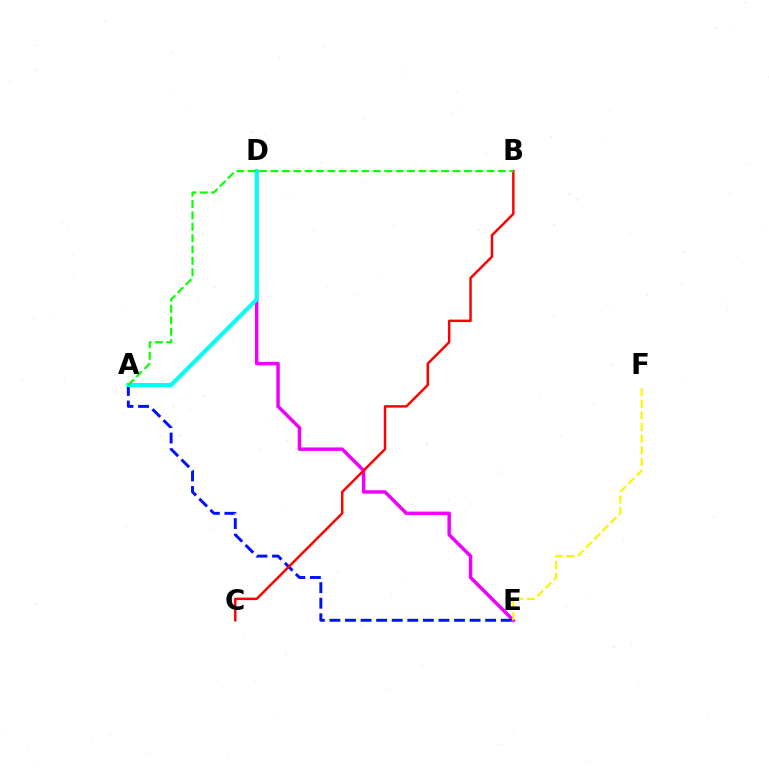{('D', 'E'): [{'color': '#ee00ff', 'line_style': 'solid', 'thickness': 2.5}], ('A', 'E'): [{'color': '#0010ff', 'line_style': 'dashed', 'thickness': 2.12}], ('E', 'F'): [{'color': '#fcf500', 'line_style': 'dashed', 'thickness': 1.58}], ('A', 'D'): [{'color': '#00fff6', 'line_style': 'solid', 'thickness': 2.88}], ('B', 'C'): [{'color': '#ff0000', 'line_style': 'solid', 'thickness': 1.77}], ('A', 'B'): [{'color': '#08ff00', 'line_style': 'dashed', 'thickness': 1.55}]}